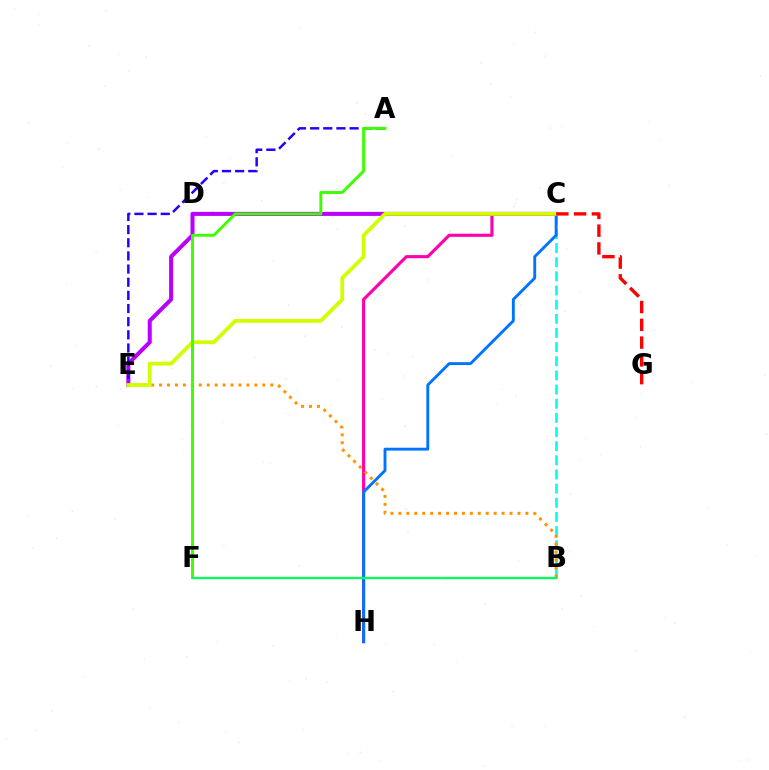{('C', 'E'): [{'color': '#b900ff', 'line_style': 'solid', 'thickness': 2.9}, {'color': '#d1ff00', 'line_style': 'solid', 'thickness': 2.72}], ('B', 'C'): [{'color': '#00fff6', 'line_style': 'dashed', 'thickness': 1.92}], ('C', 'H'): [{'color': '#ff00ac', 'line_style': 'solid', 'thickness': 2.25}, {'color': '#0074ff', 'line_style': 'solid', 'thickness': 2.07}], ('A', 'E'): [{'color': '#2500ff', 'line_style': 'dashed', 'thickness': 1.79}], ('B', 'E'): [{'color': '#ff9400', 'line_style': 'dotted', 'thickness': 2.16}], ('A', 'F'): [{'color': '#3dff00', 'line_style': 'solid', 'thickness': 2.1}], ('B', 'F'): [{'color': '#00ff5c', 'line_style': 'solid', 'thickness': 1.64}], ('C', 'G'): [{'color': '#ff0000', 'line_style': 'dashed', 'thickness': 2.41}]}